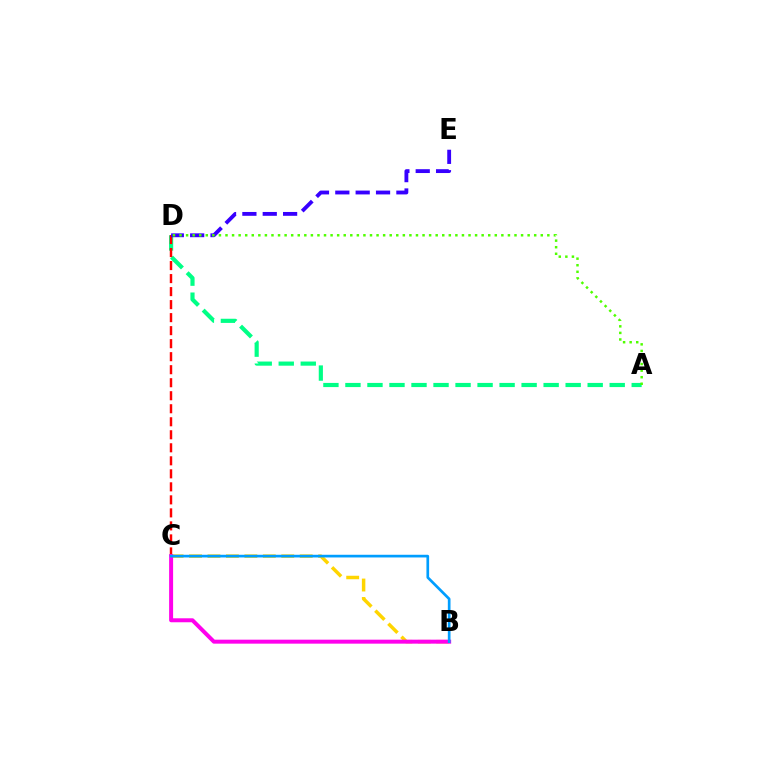{('B', 'C'): [{'color': '#ffd500', 'line_style': 'dashed', 'thickness': 2.51}, {'color': '#ff00ed', 'line_style': 'solid', 'thickness': 2.87}, {'color': '#009eff', 'line_style': 'solid', 'thickness': 1.93}], ('A', 'D'): [{'color': '#00ff86', 'line_style': 'dashed', 'thickness': 2.99}, {'color': '#4fff00', 'line_style': 'dotted', 'thickness': 1.78}], ('C', 'D'): [{'color': '#ff0000', 'line_style': 'dashed', 'thickness': 1.77}], ('D', 'E'): [{'color': '#3700ff', 'line_style': 'dashed', 'thickness': 2.77}]}